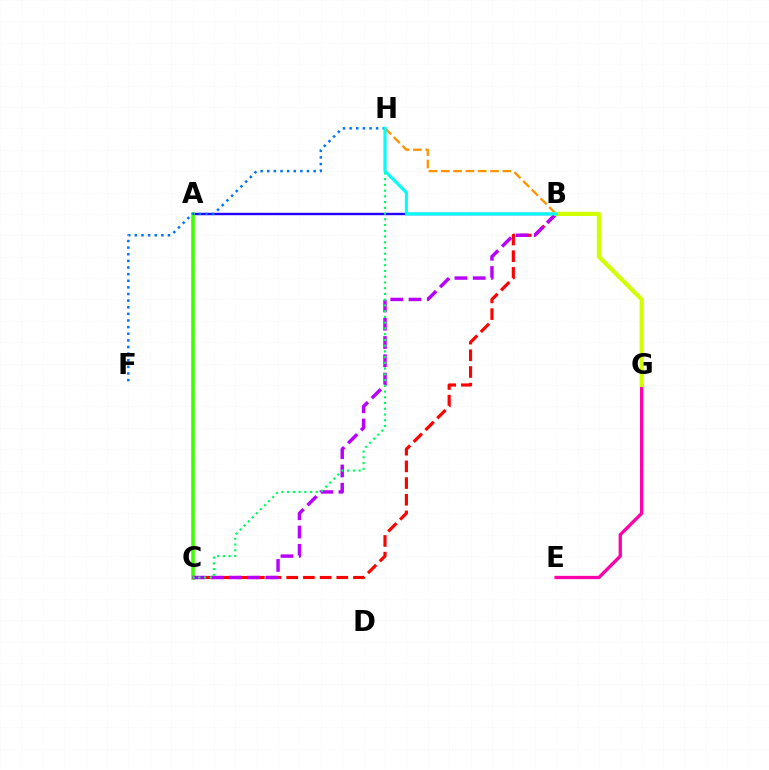{('A', 'B'): [{'color': '#2500ff', 'line_style': 'solid', 'thickness': 1.74}], ('A', 'C'): [{'color': '#3dff00', 'line_style': 'solid', 'thickness': 2.56}], ('E', 'G'): [{'color': '#ff00ac', 'line_style': 'solid', 'thickness': 2.38}], ('B', 'H'): [{'color': '#ff9400', 'line_style': 'dashed', 'thickness': 1.67}, {'color': '#00fff6', 'line_style': 'solid', 'thickness': 2.24}], ('B', 'C'): [{'color': '#ff0000', 'line_style': 'dashed', 'thickness': 2.27}, {'color': '#b900ff', 'line_style': 'dashed', 'thickness': 2.48}], ('C', 'H'): [{'color': '#00ff5c', 'line_style': 'dotted', 'thickness': 1.56}], ('F', 'H'): [{'color': '#0074ff', 'line_style': 'dotted', 'thickness': 1.8}], ('B', 'G'): [{'color': '#d1ff00', 'line_style': 'solid', 'thickness': 2.99}]}